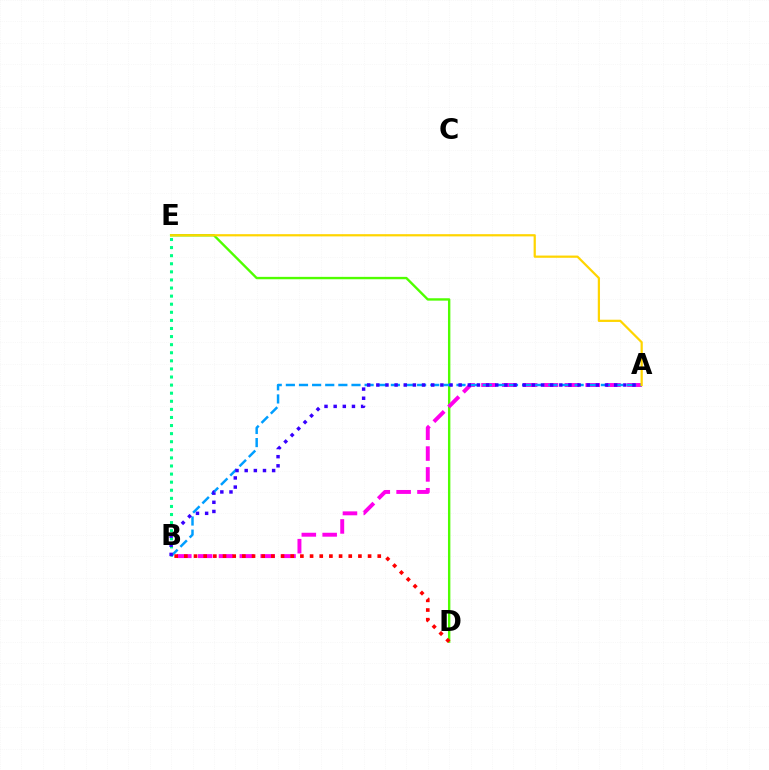{('D', 'E'): [{'color': '#4fff00', 'line_style': 'solid', 'thickness': 1.72}], ('A', 'B'): [{'color': '#ff00ed', 'line_style': 'dashed', 'thickness': 2.83}, {'color': '#009eff', 'line_style': 'dashed', 'thickness': 1.78}, {'color': '#3700ff', 'line_style': 'dotted', 'thickness': 2.49}], ('B', 'E'): [{'color': '#00ff86', 'line_style': 'dotted', 'thickness': 2.2}], ('A', 'E'): [{'color': '#ffd500', 'line_style': 'solid', 'thickness': 1.6}], ('B', 'D'): [{'color': '#ff0000', 'line_style': 'dotted', 'thickness': 2.63}]}